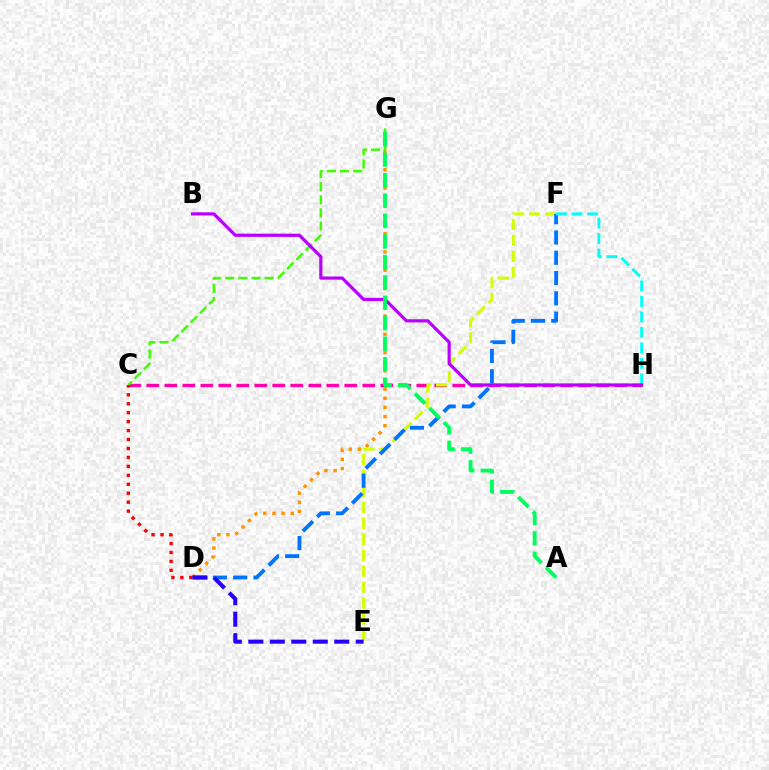{('D', 'G'): [{'color': '#ff9400', 'line_style': 'dotted', 'thickness': 2.48}], ('C', 'H'): [{'color': '#ff00ac', 'line_style': 'dashed', 'thickness': 2.44}], ('E', 'F'): [{'color': '#d1ff00', 'line_style': 'dashed', 'thickness': 2.17}], ('C', 'G'): [{'color': '#3dff00', 'line_style': 'dashed', 'thickness': 1.78}], ('D', 'F'): [{'color': '#0074ff', 'line_style': 'dashed', 'thickness': 2.76}], ('C', 'D'): [{'color': '#ff0000', 'line_style': 'dotted', 'thickness': 2.43}], ('F', 'H'): [{'color': '#00fff6', 'line_style': 'dashed', 'thickness': 2.11}], ('B', 'H'): [{'color': '#b900ff', 'line_style': 'solid', 'thickness': 2.29}], ('D', 'E'): [{'color': '#2500ff', 'line_style': 'dashed', 'thickness': 2.92}], ('A', 'G'): [{'color': '#00ff5c', 'line_style': 'dashed', 'thickness': 2.78}]}